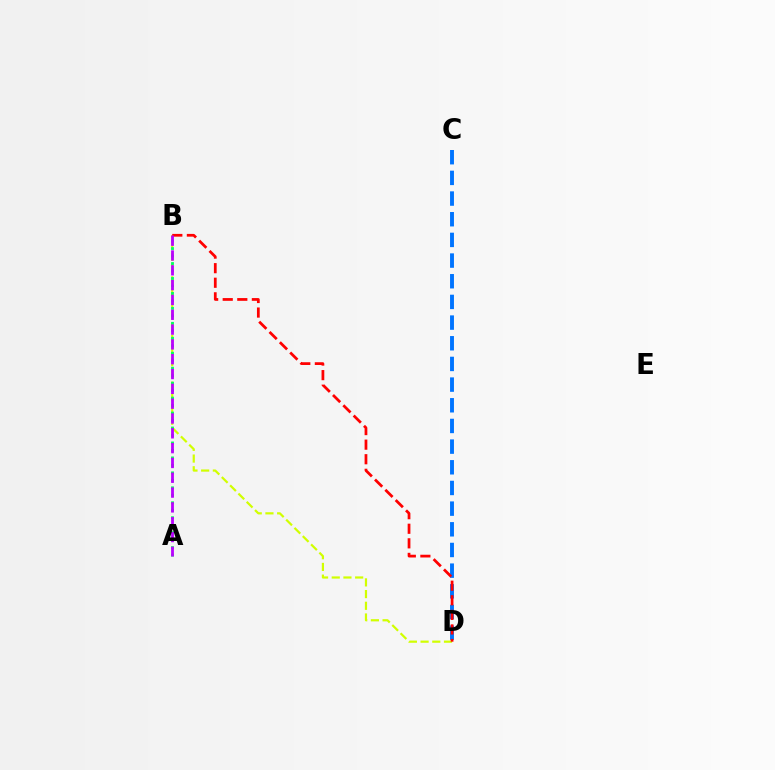{('C', 'D'): [{'color': '#0074ff', 'line_style': 'dashed', 'thickness': 2.81}], ('B', 'D'): [{'color': '#d1ff00', 'line_style': 'dashed', 'thickness': 1.59}, {'color': '#ff0000', 'line_style': 'dashed', 'thickness': 1.98}], ('A', 'B'): [{'color': '#00ff5c', 'line_style': 'dotted', 'thickness': 2.03}, {'color': '#b900ff', 'line_style': 'dashed', 'thickness': 2.01}]}